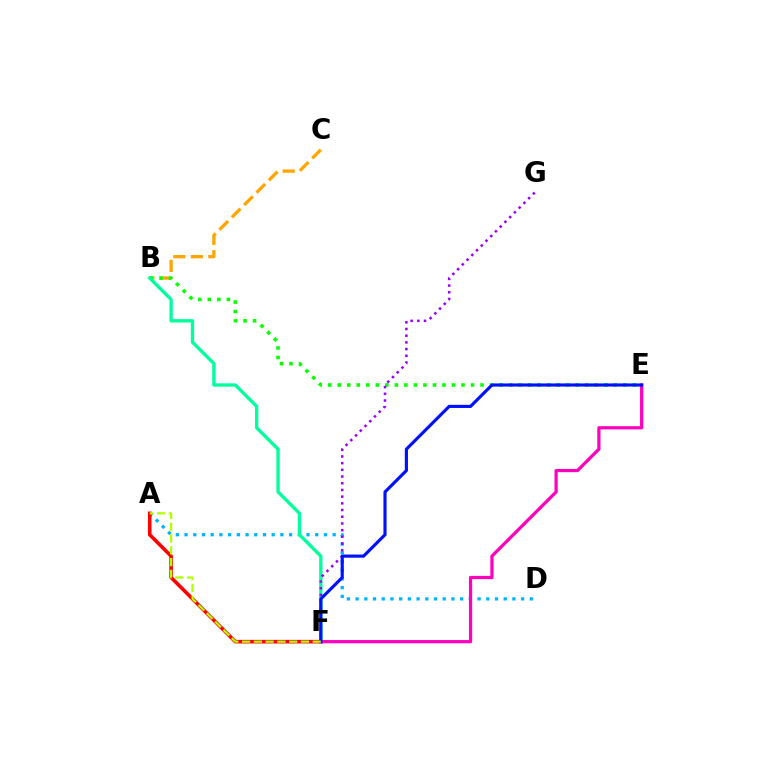{('B', 'C'): [{'color': '#ffa500', 'line_style': 'dashed', 'thickness': 2.37}], ('B', 'E'): [{'color': '#08ff00', 'line_style': 'dotted', 'thickness': 2.59}], ('A', 'D'): [{'color': '#00b5ff', 'line_style': 'dotted', 'thickness': 2.37}], ('A', 'F'): [{'color': '#ff0000', 'line_style': 'solid', 'thickness': 2.59}, {'color': '#b3ff00', 'line_style': 'dashed', 'thickness': 1.6}], ('B', 'F'): [{'color': '#00ff9d', 'line_style': 'solid', 'thickness': 2.41}], ('F', 'G'): [{'color': '#9b00ff', 'line_style': 'dotted', 'thickness': 1.82}], ('E', 'F'): [{'color': '#ff00bd', 'line_style': 'solid', 'thickness': 2.32}, {'color': '#0010ff', 'line_style': 'solid', 'thickness': 2.27}]}